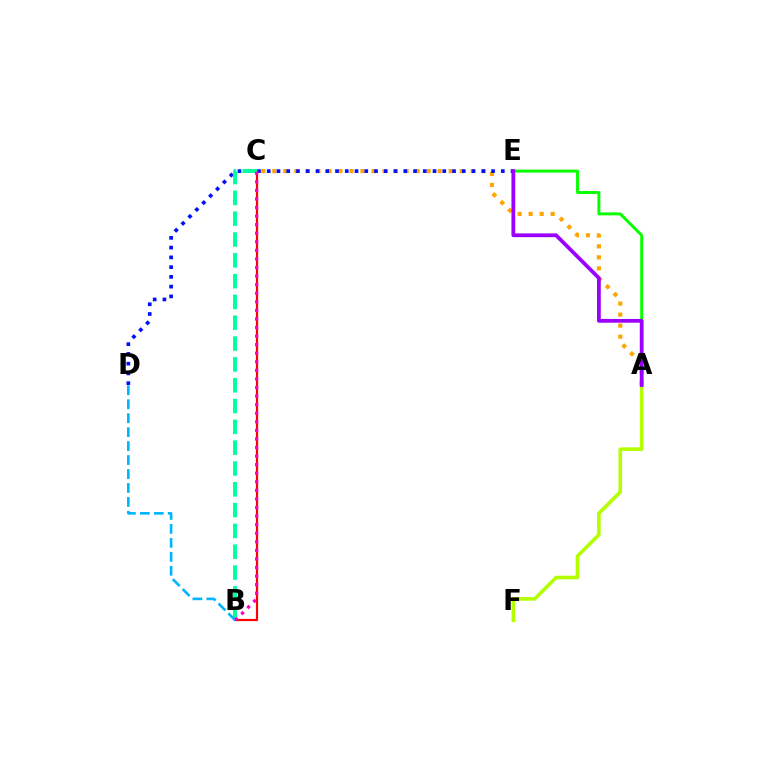{('A', 'C'): [{'color': '#ffa500', 'line_style': 'dotted', 'thickness': 2.99}], ('D', 'E'): [{'color': '#0010ff', 'line_style': 'dotted', 'thickness': 2.65}], ('B', 'C'): [{'color': '#ff0000', 'line_style': 'solid', 'thickness': 1.58}, {'color': '#00ff9d', 'line_style': 'dashed', 'thickness': 2.83}, {'color': '#ff00bd', 'line_style': 'dotted', 'thickness': 2.33}], ('A', 'E'): [{'color': '#08ff00', 'line_style': 'solid', 'thickness': 2.11}, {'color': '#9b00ff', 'line_style': 'solid', 'thickness': 2.71}], ('A', 'F'): [{'color': '#b3ff00', 'line_style': 'solid', 'thickness': 2.59}], ('B', 'D'): [{'color': '#00b5ff', 'line_style': 'dashed', 'thickness': 1.9}]}